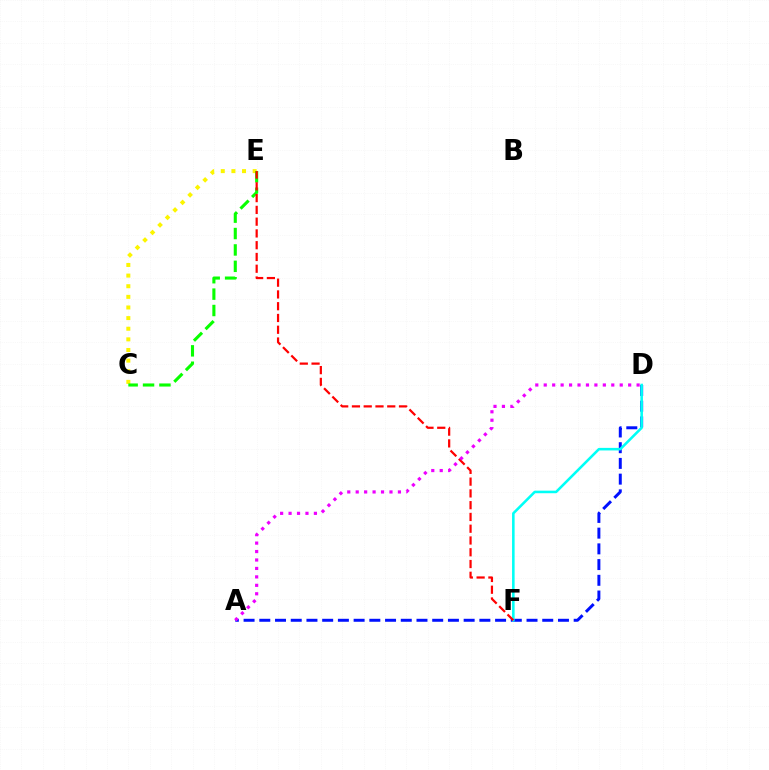{('C', 'E'): [{'color': '#fcf500', 'line_style': 'dotted', 'thickness': 2.89}, {'color': '#08ff00', 'line_style': 'dashed', 'thickness': 2.23}], ('A', 'D'): [{'color': '#0010ff', 'line_style': 'dashed', 'thickness': 2.14}, {'color': '#ee00ff', 'line_style': 'dotted', 'thickness': 2.29}], ('D', 'F'): [{'color': '#00fff6', 'line_style': 'solid', 'thickness': 1.85}], ('E', 'F'): [{'color': '#ff0000', 'line_style': 'dashed', 'thickness': 1.6}]}